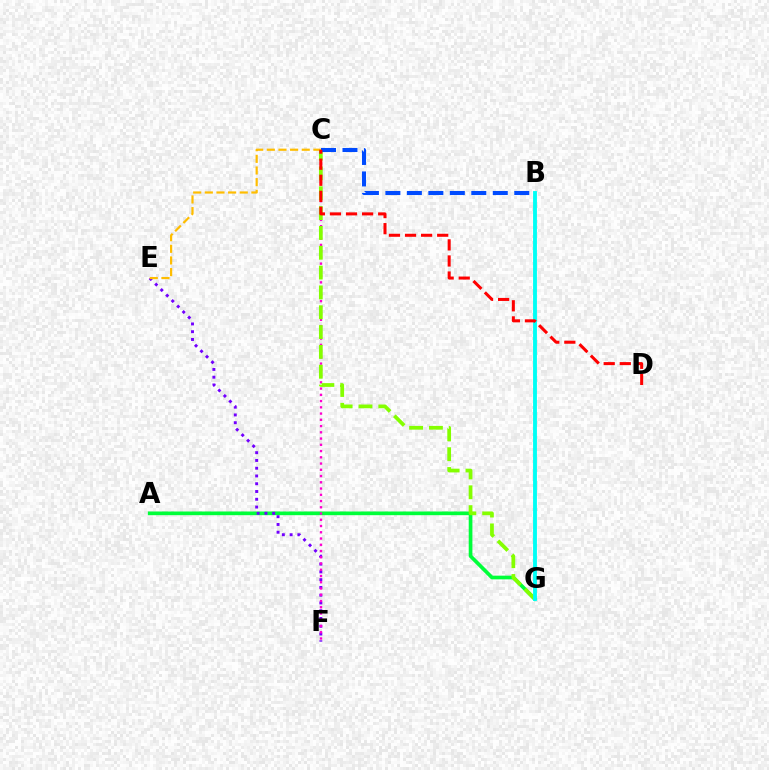{('A', 'G'): [{'color': '#00ff39', 'line_style': 'solid', 'thickness': 2.66}], ('E', 'F'): [{'color': '#7200ff', 'line_style': 'dotted', 'thickness': 2.11}], ('C', 'F'): [{'color': '#ff00cf', 'line_style': 'dotted', 'thickness': 1.7}], ('C', 'G'): [{'color': '#84ff00', 'line_style': 'dashed', 'thickness': 2.69}], ('B', 'G'): [{'color': '#00fff6', 'line_style': 'solid', 'thickness': 2.78}], ('B', 'C'): [{'color': '#004bff', 'line_style': 'dashed', 'thickness': 2.92}], ('C', 'E'): [{'color': '#ffbd00', 'line_style': 'dashed', 'thickness': 1.58}], ('C', 'D'): [{'color': '#ff0000', 'line_style': 'dashed', 'thickness': 2.18}]}